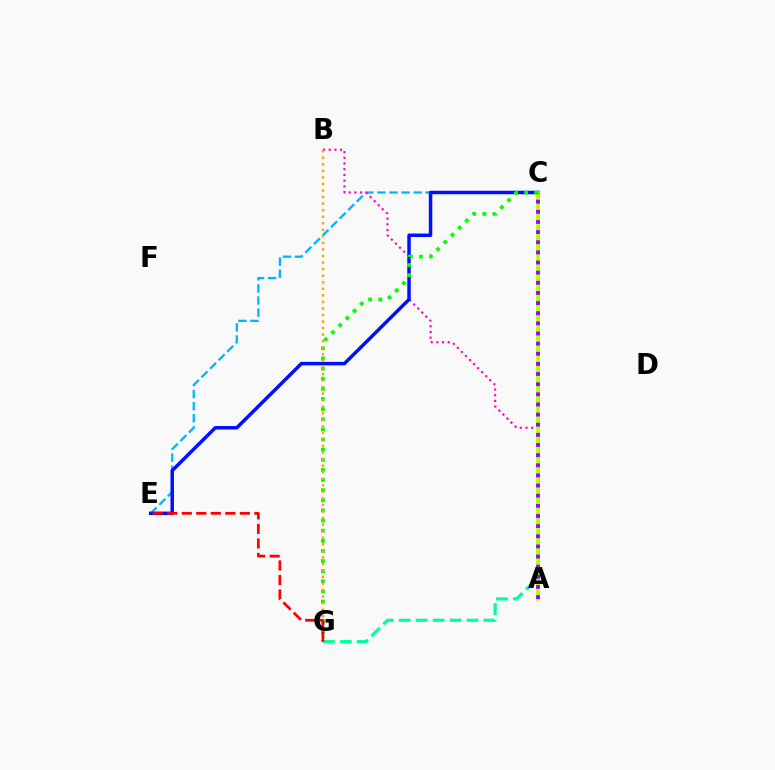{('C', 'G'): [{'color': '#00ff9d', 'line_style': 'dashed', 'thickness': 2.3}, {'color': '#08ff00', 'line_style': 'dotted', 'thickness': 2.75}], ('C', 'E'): [{'color': '#00b5ff', 'line_style': 'dashed', 'thickness': 1.64}, {'color': '#0010ff', 'line_style': 'solid', 'thickness': 2.51}], ('A', 'B'): [{'color': '#ff00bd', 'line_style': 'dotted', 'thickness': 1.55}], ('A', 'C'): [{'color': '#b3ff00', 'line_style': 'solid', 'thickness': 2.59}, {'color': '#9b00ff', 'line_style': 'dotted', 'thickness': 2.75}], ('B', 'G'): [{'color': '#ffa500', 'line_style': 'dotted', 'thickness': 1.78}], ('E', 'G'): [{'color': '#ff0000', 'line_style': 'dashed', 'thickness': 1.97}]}